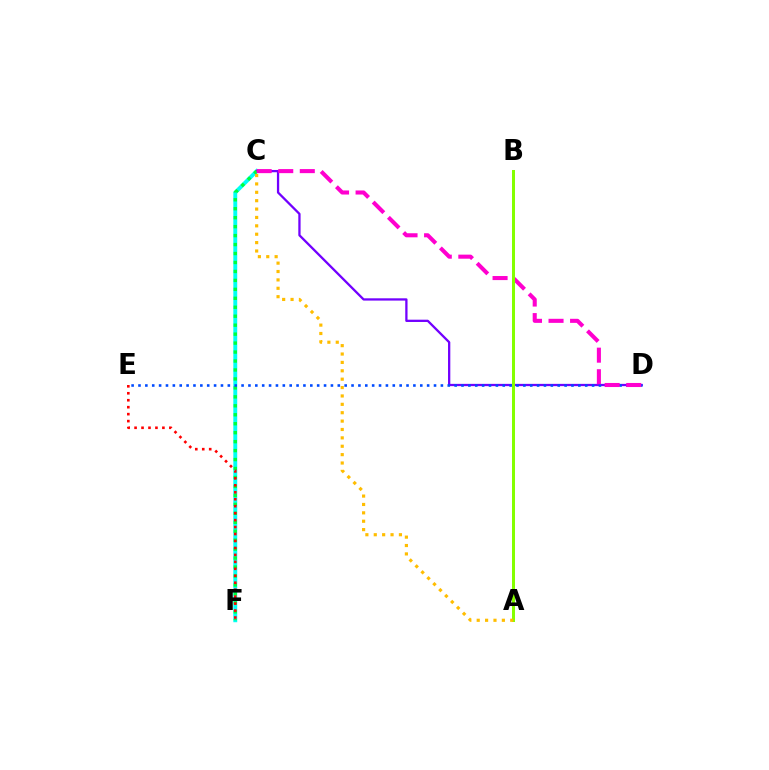{('C', 'F'): [{'color': '#00fff6', 'line_style': 'solid', 'thickness': 2.8}, {'color': '#00ff39', 'line_style': 'dotted', 'thickness': 2.43}], ('C', 'D'): [{'color': '#7200ff', 'line_style': 'solid', 'thickness': 1.64}, {'color': '#ff00cf', 'line_style': 'dashed', 'thickness': 2.93}], ('D', 'E'): [{'color': '#004bff', 'line_style': 'dotted', 'thickness': 1.87}], ('A', 'B'): [{'color': '#84ff00', 'line_style': 'solid', 'thickness': 2.17}], ('E', 'F'): [{'color': '#ff0000', 'line_style': 'dotted', 'thickness': 1.89}], ('A', 'C'): [{'color': '#ffbd00', 'line_style': 'dotted', 'thickness': 2.28}]}